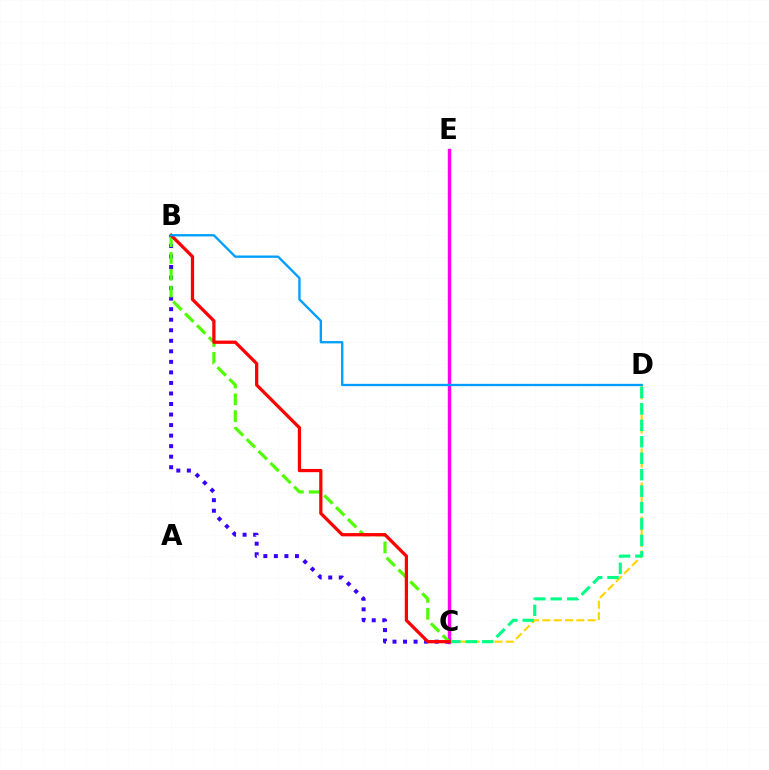{('C', 'E'): [{'color': '#ff00ed', 'line_style': 'solid', 'thickness': 2.46}], ('C', 'D'): [{'color': '#ffd500', 'line_style': 'dashed', 'thickness': 1.54}, {'color': '#00ff86', 'line_style': 'dashed', 'thickness': 2.23}], ('B', 'C'): [{'color': '#3700ff', 'line_style': 'dotted', 'thickness': 2.86}, {'color': '#4fff00', 'line_style': 'dashed', 'thickness': 2.28}, {'color': '#ff0000', 'line_style': 'solid', 'thickness': 2.34}], ('B', 'D'): [{'color': '#009eff', 'line_style': 'solid', 'thickness': 1.68}]}